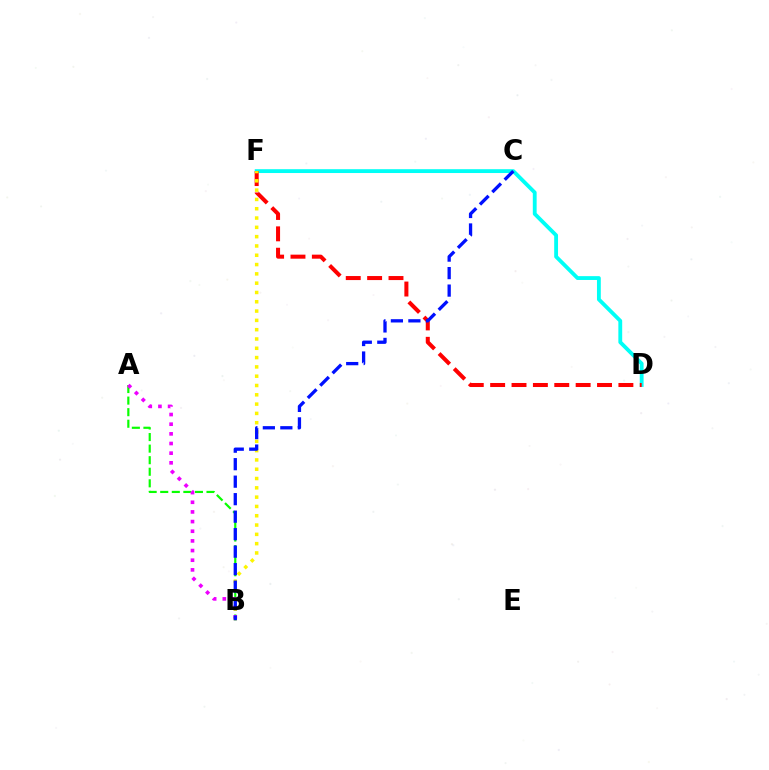{('D', 'F'): [{'color': '#00fff6', 'line_style': 'solid', 'thickness': 2.76}, {'color': '#ff0000', 'line_style': 'dashed', 'thickness': 2.9}], ('A', 'B'): [{'color': '#08ff00', 'line_style': 'dashed', 'thickness': 1.57}, {'color': '#ee00ff', 'line_style': 'dotted', 'thickness': 2.62}], ('B', 'F'): [{'color': '#fcf500', 'line_style': 'dotted', 'thickness': 2.53}], ('B', 'C'): [{'color': '#0010ff', 'line_style': 'dashed', 'thickness': 2.38}]}